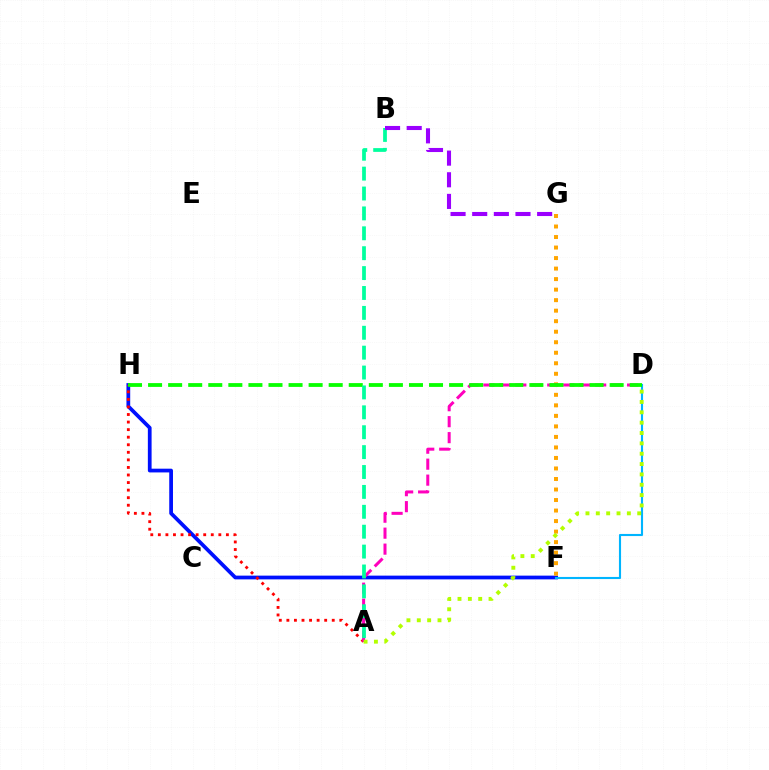{('F', 'H'): [{'color': '#0010ff', 'line_style': 'solid', 'thickness': 2.69}], ('A', 'H'): [{'color': '#ff0000', 'line_style': 'dotted', 'thickness': 2.05}], ('D', 'F'): [{'color': '#00b5ff', 'line_style': 'solid', 'thickness': 1.53}], ('F', 'G'): [{'color': '#ffa500', 'line_style': 'dotted', 'thickness': 2.86}], ('A', 'D'): [{'color': '#ff00bd', 'line_style': 'dashed', 'thickness': 2.17}, {'color': '#b3ff00', 'line_style': 'dotted', 'thickness': 2.81}], ('D', 'H'): [{'color': '#08ff00', 'line_style': 'dashed', 'thickness': 2.73}], ('A', 'B'): [{'color': '#00ff9d', 'line_style': 'dashed', 'thickness': 2.7}], ('B', 'G'): [{'color': '#9b00ff', 'line_style': 'dashed', 'thickness': 2.94}]}